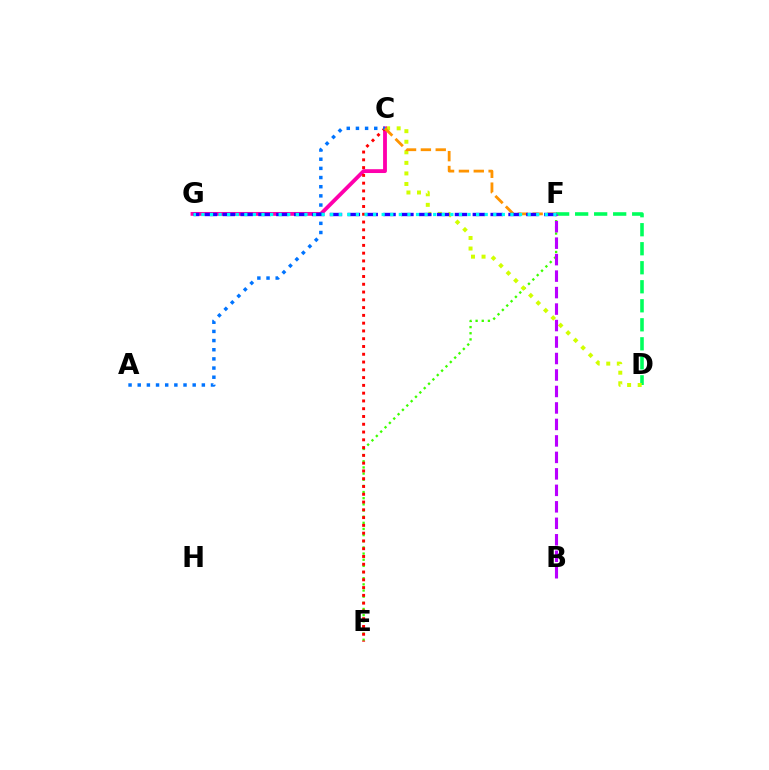{('D', 'F'): [{'color': '#00ff5c', 'line_style': 'dashed', 'thickness': 2.58}], ('E', 'F'): [{'color': '#3dff00', 'line_style': 'dotted', 'thickness': 1.67}], ('C', 'D'): [{'color': '#d1ff00', 'line_style': 'dotted', 'thickness': 2.87}], ('C', 'G'): [{'color': '#ff00ac', 'line_style': 'solid', 'thickness': 2.76}], ('C', 'E'): [{'color': '#ff0000', 'line_style': 'dotted', 'thickness': 2.11}], ('A', 'C'): [{'color': '#0074ff', 'line_style': 'dotted', 'thickness': 2.49}], ('B', 'F'): [{'color': '#b900ff', 'line_style': 'dashed', 'thickness': 2.24}], ('C', 'F'): [{'color': '#ff9400', 'line_style': 'dashed', 'thickness': 2.02}], ('F', 'G'): [{'color': '#2500ff', 'line_style': 'dashed', 'thickness': 2.43}, {'color': '#00fff6', 'line_style': 'dotted', 'thickness': 2.33}]}